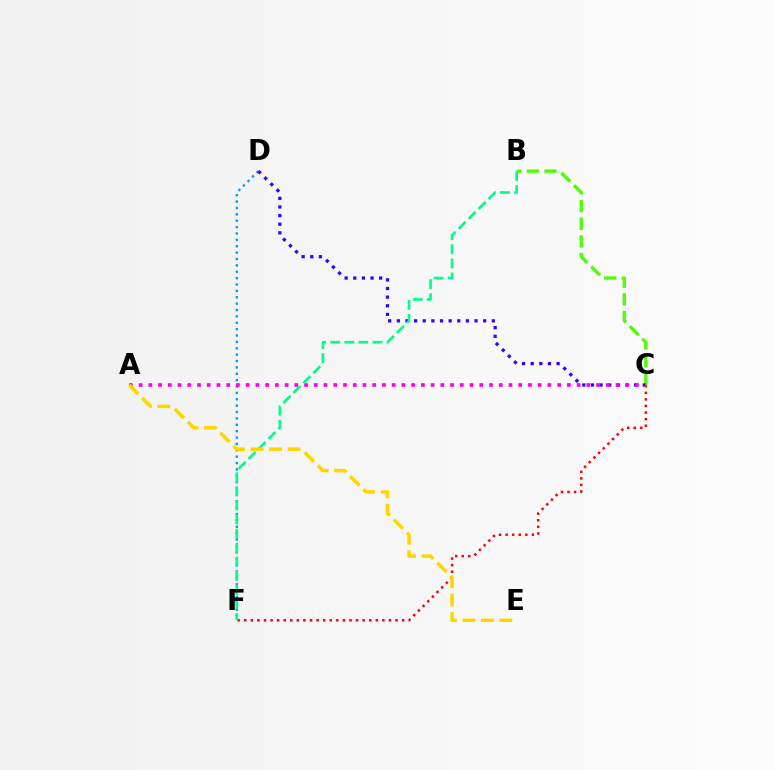{('D', 'F'): [{'color': '#009eff', 'line_style': 'dotted', 'thickness': 1.73}], ('B', 'C'): [{'color': '#4fff00', 'line_style': 'dashed', 'thickness': 2.4}], ('C', 'D'): [{'color': '#3700ff', 'line_style': 'dotted', 'thickness': 2.35}], ('C', 'F'): [{'color': '#ff0000', 'line_style': 'dotted', 'thickness': 1.79}], ('A', 'C'): [{'color': '#ff00ed', 'line_style': 'dotted', 'thickness': 2.64}], ('B', 'F'): [{'color': '#00ff86', 'line_style': 'dashed', 'thickness': 1.91}], ('A', 'E'): [{'color': '#ffd500', 'line_style': 'dashed', 'thickness': 2.51}]}